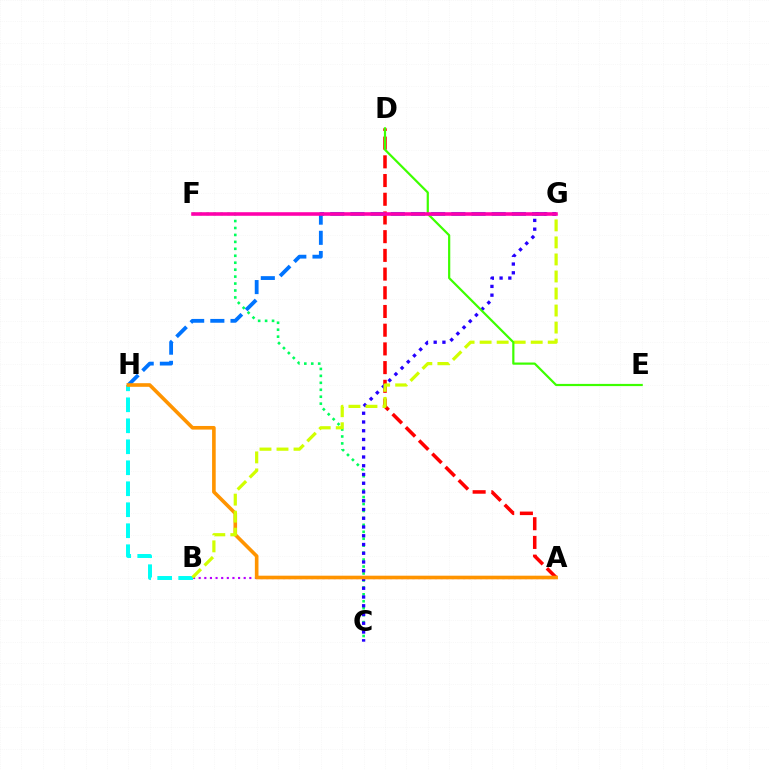{('C', 'F'): [{'color': '#00ff5c', 'line_style': 'dotted', 'thickness': 1.89}], ('A', 'D'): [{'color': '#ff0000', 'line_style': 'dashed', 'thickness': 2.54}], ('G', 'H'): [{'color': '#0074ff', 'line_style': 'dashed', 'thickness': 2.74}], ('A', 'B'): [{'color': '#b900ff', 'line_style': 'dotted', 'thickness': 1.53}], ('C', 'G'): [{'color': '#2500ff', 'line_style': 'dotted', 'thickness': 2.38}], ('B', 'H'): [{'color': '#00fff6', 'line_style': 'dashed', 'thickness': 2.85}], ('A', 'H'): [{'color': '#ff9400', 'line_style': 'solid', 'thickness': 2.61}], ('B', 'G'): [{'color': '#d1ff00', 'line_style': 'dashed', 'thickness': 2.31}], ('D', 'E'): [{'color': '#3dff00', 'line_style': 'solid', 'thickness': 1.59}], ('F', 'G'): [{'color': '#ff00ac', 'line_style': 'solid', 'thickness': 2.58}]}